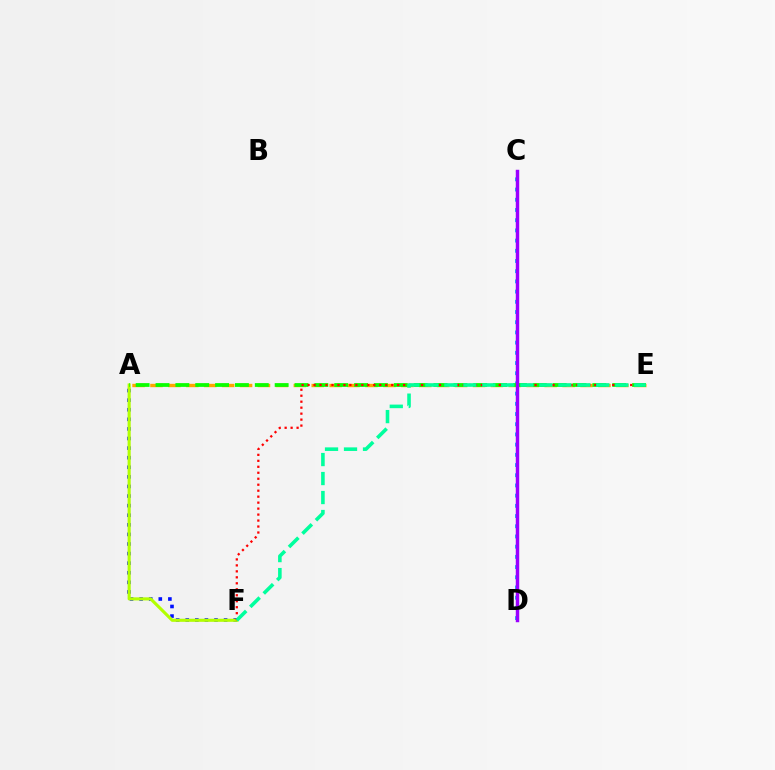{('A', 'F'): [{'color': '#0010ff', 'line_style': 'dotted', 'thickness': 2.61}, {'color': '#b3ff00', 'line_style': 'solid', 'thickness': 2.23}], ('C', 'D'): [{'color': '#00b5ff', 'line_style': 'dotted', 'thickness': 2.77}, {'color': '#ff00bd', 'line_style': 'dashed', 'thickness': 1.86}, {'color': '#9b00ff', 'line_style': 'solid', 'thickness': 2.48}], ('A', 'E'): [{'color': '#ffa500', 'line_style': 'dashed', 'thickness': 2.43}, {'color': '#08ff00', 'line_style': 'dashed', 'thickness': 2.7}], ('E', 'F'): [{'color': '#ff0000', 'line_style': 'dotted', 'thickness': 1.62}, {'color': '#00ff9d', 'line_style': 'dashed', 'thickness': 2.58}]}